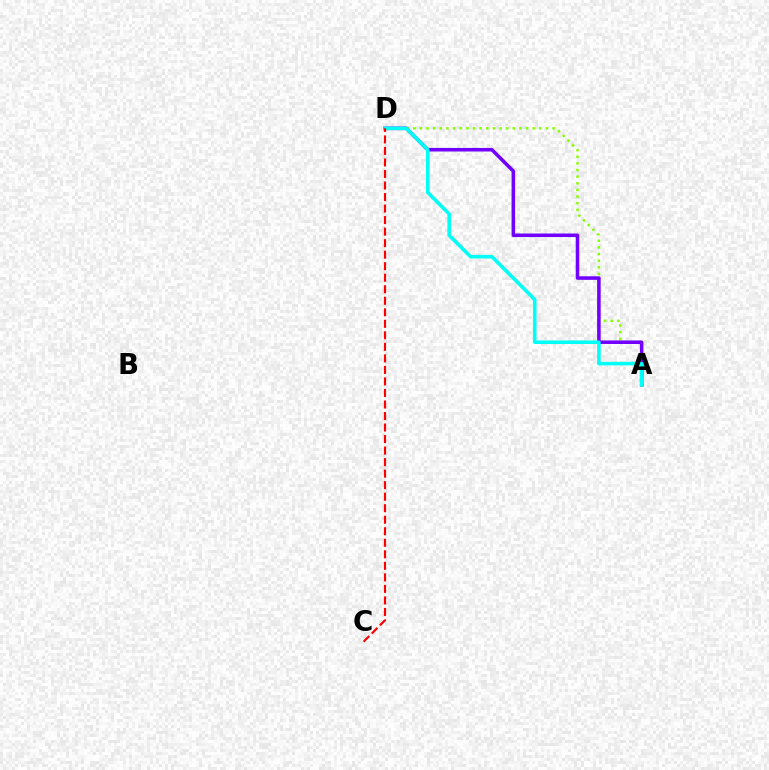{('A', 'D'): [{'color': '#84ff00', 'line_style': 'dotted', 'thickness': 1.8}, {'color': '#7200ff', 'line_style': 'solid', 'thickness': 2.55}, {'color': '#00fff6', 'line_style': 'solid', 'thickness': 2.57}], ('C', 'D'): [{'color': '#ff0000', 'line_style': 'dashed', 'thickness': 1.57}]}